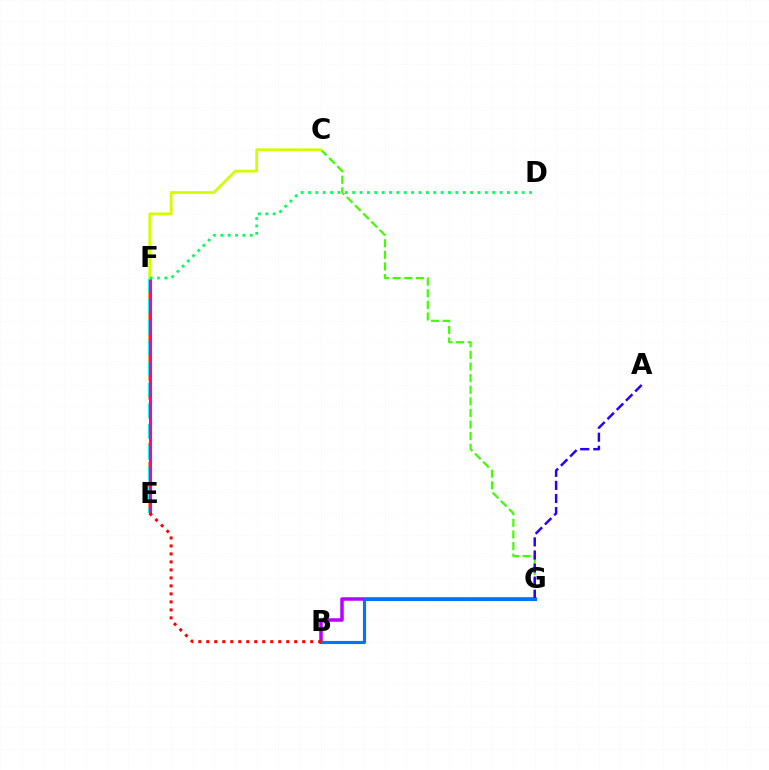{('E', 'F'): [{'color': '#ff9400', 'line_style': 'dashed', 'thickness': 2.57}, {'color': '#00fff6', 'line_style': 'dashed', 'thickness': 2.84}, {'color': '#ff00ac', 'line_style': 'solid', 'thickness': 2.2}], ('B', 'G'): [{'color': '#b900ff', 'line_style': 'solid', 'thickness': 2.53}, {'color': '#0074ff', 'line_style': 'solid', 'thickness': 2.25}], ('C', 'G'): [{'color': '#3dff00', 'line_style': 'dashed', 'thickness': 1.58}], ('C', 'F'): [{'color': '#d1ff00', 'line_style': 'solid', 'thickness': 1.98}], ('A', 'G'): [{'color': '#2500ff', 'line_style': 'dashed', 'thickness': 1.78}], ('D', 'F'): [{'color': '#00ff5c', 'line_style': 'dotted', 'thickness': 2.0}], ('B', 'E'): [{'color': '#ff0000', 'line_style': 'dotted', 'thickness': 2.17}]}